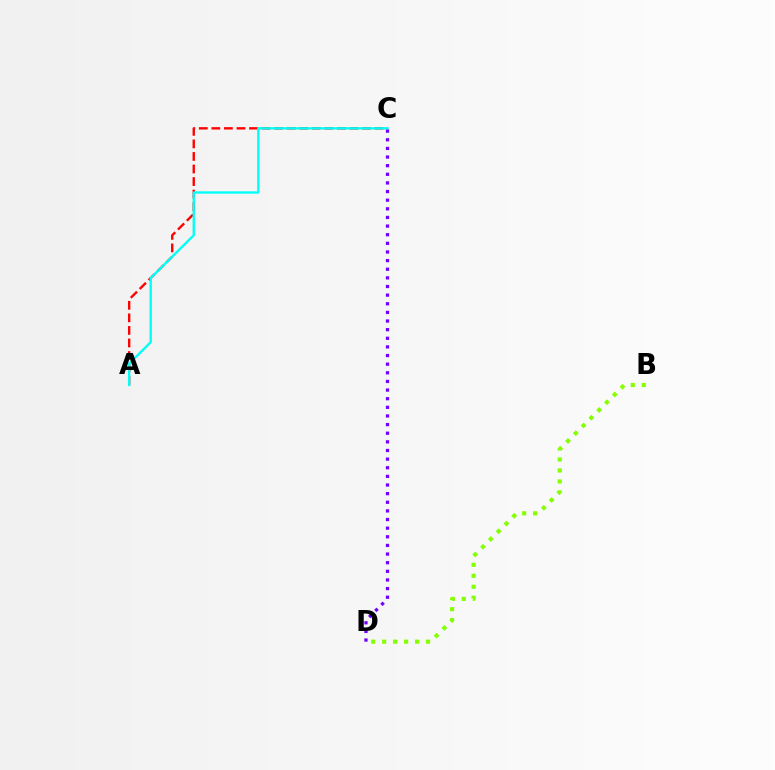{('A', 'C'): [{'color': '#ff0000', 'line_style': 'dashed', 'thickness': 1.71}, {'color': '#00fff6', 'line_style': 'solid', 'thickness': 1.69}], ('B', 'D'): [{'color': '#84ff00', 'line_style': 'dotted', 'thickness': 2.98}], ('C', 'D'): [{'color': '#7200ff', 'line_style': 'dotted', 'thickness': 2.34}]}